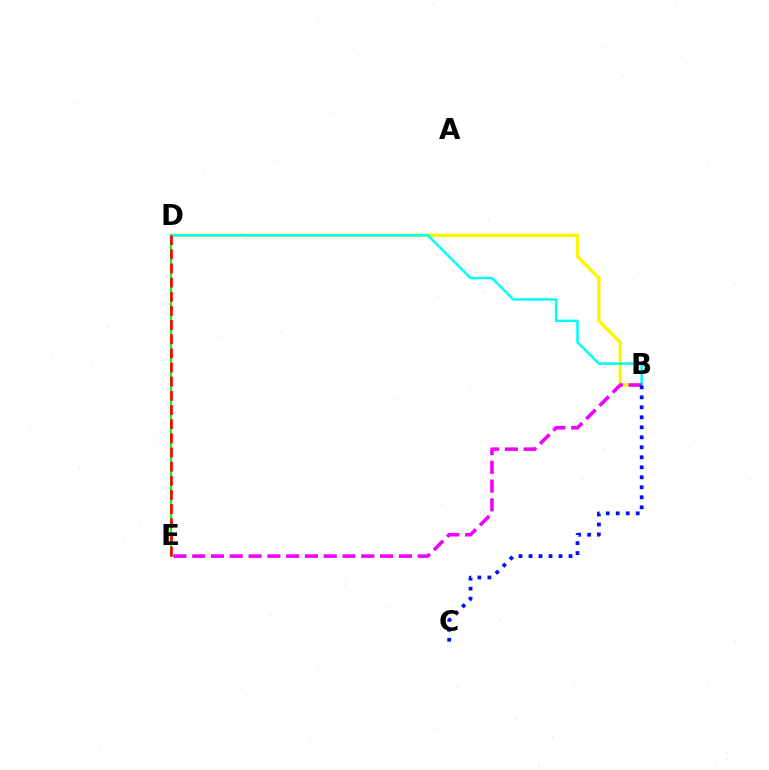{('B', 'D'): [{'color': '#fcf500', 'line_style': 'solid', 'thickness': 2.4}, {'color': '#00fff6', 'line_style': 'solid', 'thickness': 1.8}], ('D', 'E'): [{'color': '#08ff00', 'line_style': 'solid', 'thickness': 1.54}, {'color': '#ff0000', 'line_style': 'dashed', 'thickness': 1.92}], ('B', 'E'): [{'color': '#ee00ff', 'line_style': 'dashed', 'thickness': 2.55}], ('B', 'C'): [{'color': '#0010ff', 'line_style': 'dotted', 'thickness': 2.72}]}